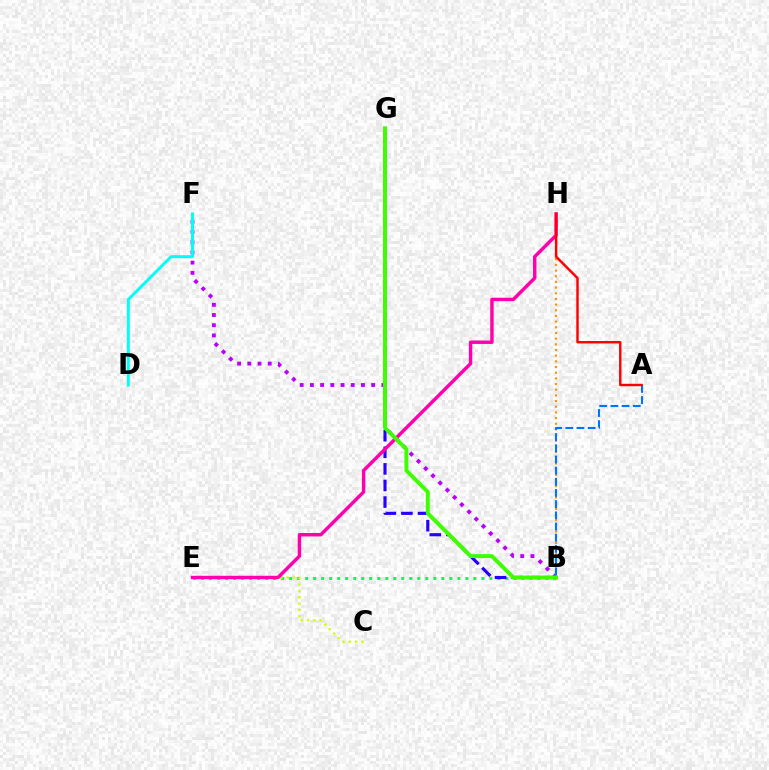{('B', 'E'): [{'color': '#00ff5c', 'line_style': 'dotted', 'thickness': 2.18}], ('B', 'G'): [{'color': '#2500ff', 'line_style': 'dashed', 'thickness': 2.25}, {'color': '#3dff00', 'line_style': 'solid', 'thickness': 2.84}], ('B', 'F'): [{'color': '#b900ff', 'line_style': 'dotted', 'thickness': 2.77}], ('C', 'E'): [{'color': '#d1ff00', 'line_style': 'dotted', 'thickness': 1.72}], ('B', 'H'): [{'color': '#ff9400', 'line_style': 'dotted', 'thickness': 1.54}], ('A', 'B'): [{'color': '#0074ff', 'line_style': 'dashed', 'thickness': 1.52}], ('E', 'H'): [{'color': '#ff00ac', 'line_style': 'solid', 'thickness': 2.47}], ('A', 'H'): [{'color': '#ff0000', 'line_style': 'solid', 'thickness': 1.74}], ('D', 'F'): [{'color': '#00fff6', 'line_style': 'solid', 'thickness': 2.13}]}